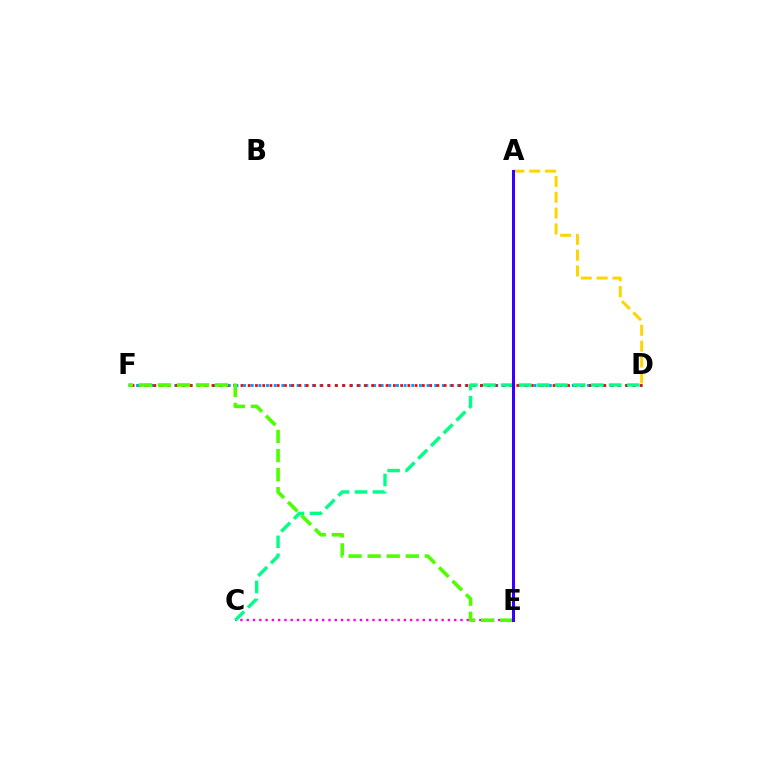{('D', 'F'): [{'color': '#009eff', 'line_style': 'dotted', 'thickness': 2.08}, {'color': '#ff0000', 'line_style': 'dotted', 'thickness': 1.97}], ('C', 'E'): [{'color': '#ff00ed', 'line_style': 'dotted', 'thickness': 1.71}], ('A', 'D'): [{'color': '#ffd500', 'line_style': 'dashed', 'thickness': 2.15}], ('E', 'F'): [{'color': '#4fff00', 'line_style': 'dashed', 'thickness': 2.59}], ('C', 'D'): [{'color': '#00ff86', 'line_style': 'dashed', 'thickness': 2.44}], ('A', 'E'): [{'color': '#3700ff', 'line_style': 'solid', 'thickness': 2.19}]}